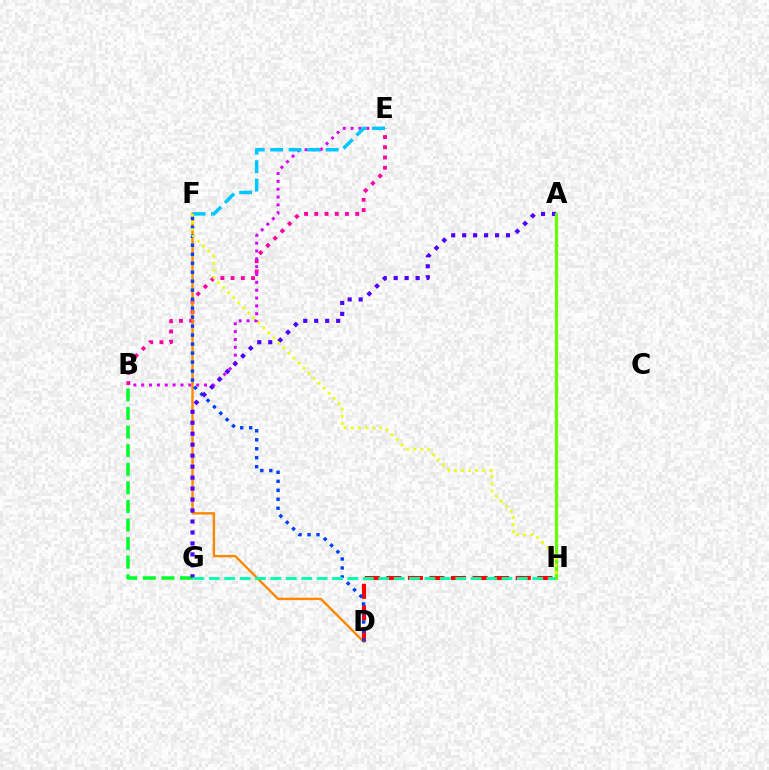{('B', 'G'): [{'color': '#00ff27', 'line_style': 'dashed', 'thickness': 2.52}], ('B', 'E'): [{'color': '#ff00a0', 'line_style': 'dotted', 'thickness': 2.78}, {'color': '#d600ff', 'line_style': 'dotted', 'thickness': 2.13}], ('D', 'H'): [{'color': '#ff0000', 'line_style': 'dashed', 'thickness': 2.93}], ('D', 'F'): [{'color': '#ff8800', 'line_style': 'solid', 'thickness': 1.74}, {'color': '#003fff', 'line_style': 'dotted', 'thickness': 2.44}], ('E', 'F'): [{'color': '#00c7ff', 'line_style': 'dashed', 'thickness': 2.51}], ('A', 'G'): [{'color': '#4f00ff', 'line_style': 'dotted', 'thickness': 2.98}], ('G', 'H'): [{'color': '#00ffaf', 'line_style': 'dashed', 'thickness': 2.09}], ('A', 'H'): [{'color': '#66ff00', 'line_style': 'solid', 'thickness': 2.31}], ('F', 'H'): [{'color': '#eeff00', 'line_style': 'dotted', 'thickness': 1.93}]}